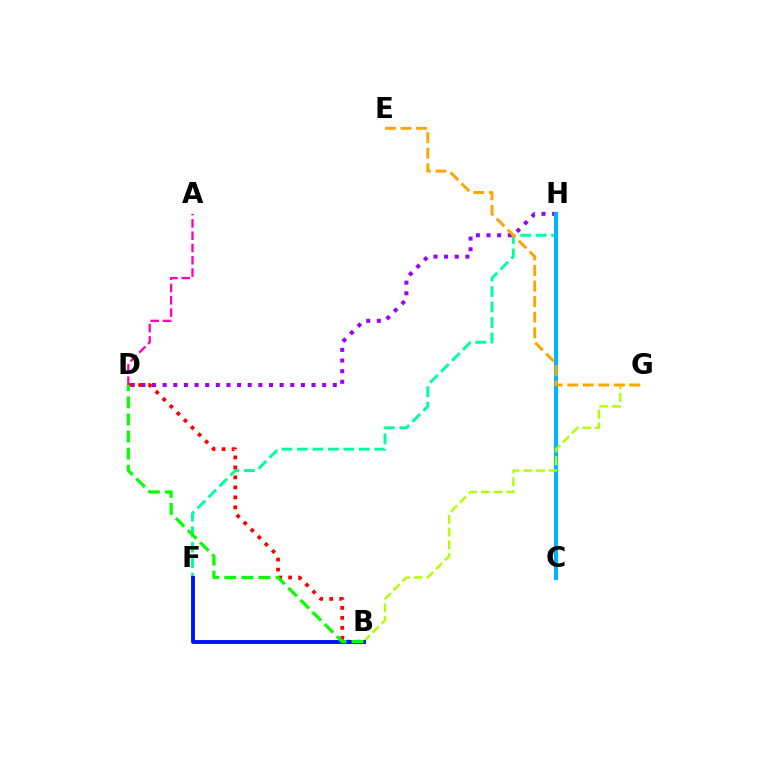{('F', 'H'): [{'color': '#00ff9d', 'line_style': 'dashed', 'thickness': 2.1}], ('D', 'H'): [{'color': '#9b00ff', 'line_style': 'dotted', 'thickness': 2.89}], ('C', 'H'): [{'color': '#00b5ff', 'line_style': 'solid', 'thickness': 2.97}], ('B', 'G'): [{'color': '#b3ff00', 'line_style': 'dashed', 'thickness': 1.73}], ('B', 'D'): [{'color': '#ff0000', 'line_style': 'dotted', 'thickness': 2.71}, {'color': '#08ff00', 'line_style': 'dashed', 'thickness': 2.32}], ('E', 'G'): [{'color': '#ffa500', 'line_style': 'dashed', 'thickness': 2.11}], ('B', 'F'): [{'color': '#0010ff', 'line_style': 'solid', 'thickness': 2.78}], ('A', 'D'): [{'color': '#ff00bd', 'line_style': 'dashed', 'thickness': 1.67}]}